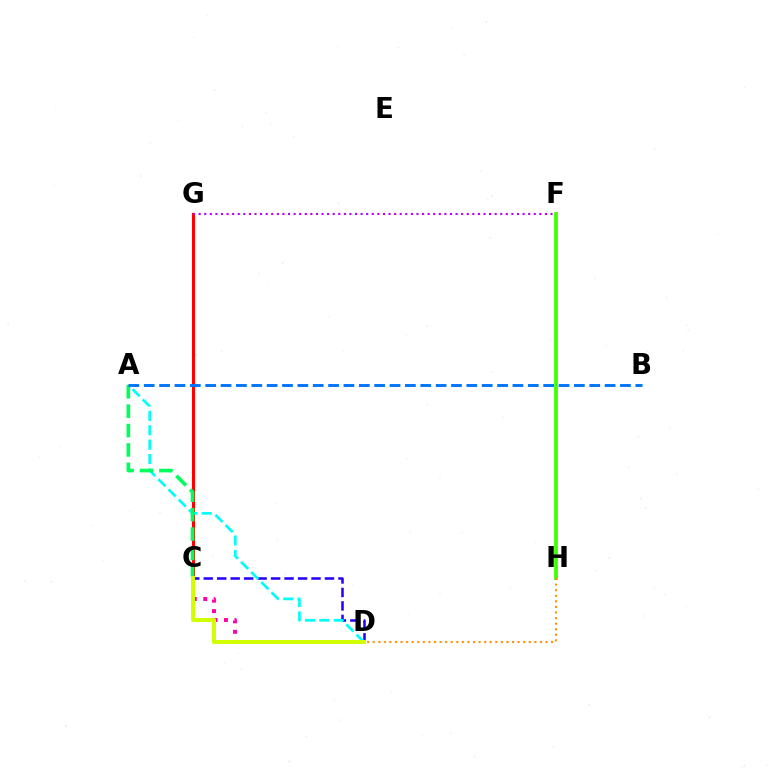{('C', 'G'): [{'color': '#ff0000', 'line_style': 'solid', 'thickness': 2.22}], ('C', 'D'): [{'color': '#2500ff', 'line_style': 'dashed', 'thickness': 1.83}, {'color': '#ff00ac', 'line_style': 'dotted', 'thickness': 2.83}, {'color': '#d1ff00', 'line_style': 'solid', 'thickness': 2.87}], ('F', 'H'): [{'color': '#3dff00', 'line_style': 'solid', 'thickness': 2.68}], ('A', 'D'): [{'color': '#00fff6', 'line_style': 'dashed', 'thickness': 1.95}], ('F', 'G'): [{'color': '#b900ff', 'line_style': 'dotted', 'thickness': 1.52}], ('A', 'C'): [{'color': '#00ff5c', 'line_style': 'dashed', 'thickness': 2.63}], ('A', 'B'): [{'color': '#0074ff', 'line_style': 'dashed', 'thickness': 2.09}], ('D', 'H'): [{'color': '#ff9400', 'line_style': 'dotted', 'thickness': 1.51}]}